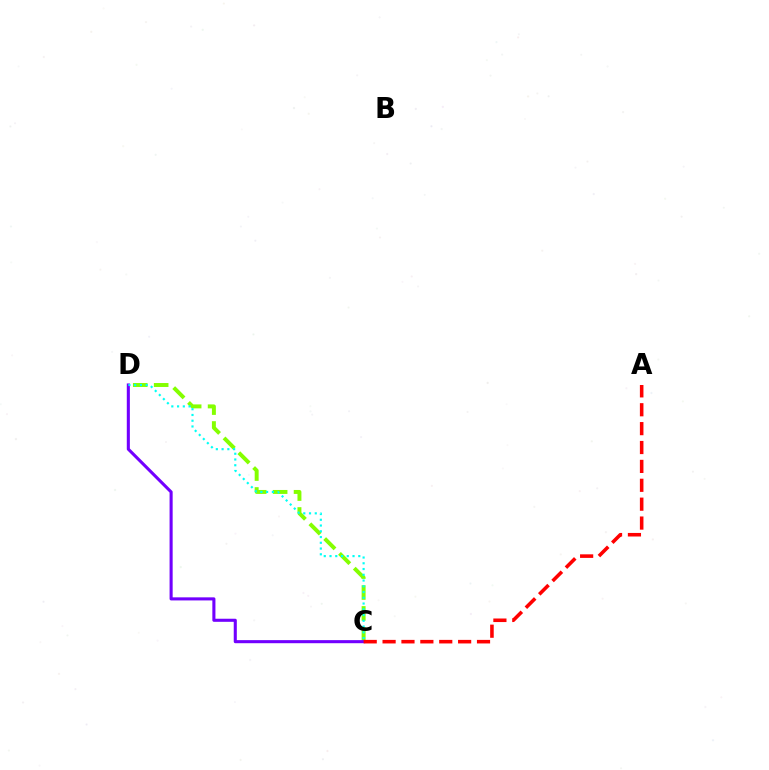{('C', 'D'): [{'color': '#84ff00', 'line_style': 'dashed', 'thickness': 2.84}, {'color': '#7200ff', 'line_style': 'solid', 'thickness': 2.22}, {'color': '#00fff6', 'line_style': 'dotted', 'thickness': 1.56}], ('A', 'C'): [{'color': '#ff0000', 'line_style': 'dashed', 'thickness': 2.57}]}